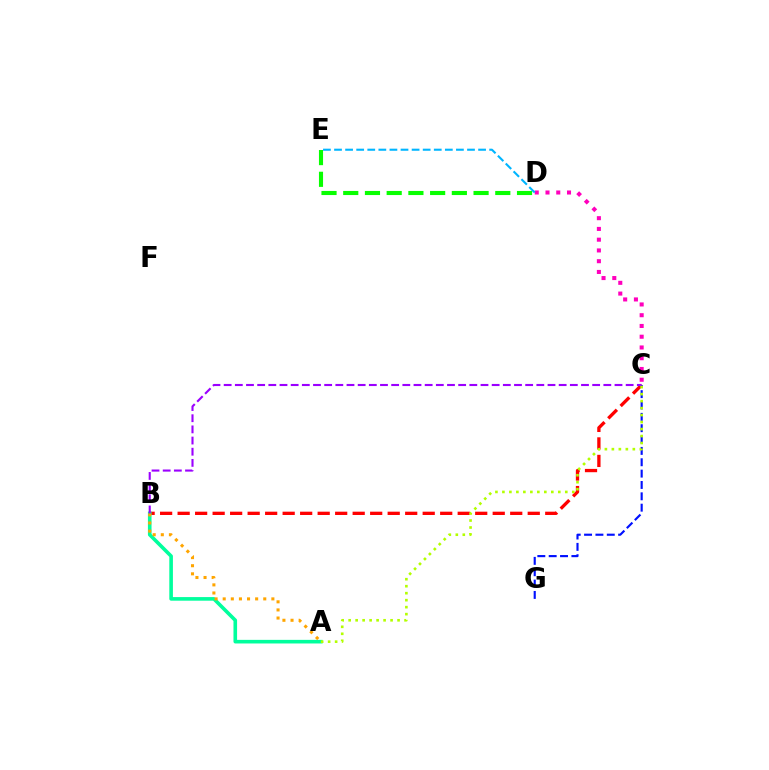{('B', 'C'): [{'color': '#ff0000', 'line_style': 'dashed', 'thickness': 2.38}, {'color': '#9b00ff', 'line_style': 'dashed', 'thickness': 1.52}], ('A', 'B'): [{'color': '#00ff9d', 'line_style': 'solid', 'thickness': 2.6}, {'color': '#ffa500', 'line_style': 'dotted', 'thickness': 2.2}], ('D', 'E'): [{'color': '#08ff00', 'line_style': 'dashed', 'thickness': 2.95}, {'color': '#00b5ff', 'line_style': 'dashed', 'thickness': 1.51}], ('C', 'D'): [{'color': '#ff00bd', 'line_style': 'dotted', 'thickness': 2.92}], ('C', 'G'): [{'color': '#0010ff', 'line_style': 'dashed', 'thickness': 1.54}], ('A', 'C'): [{'color': '#b3ff00', 'line_style': 'dotted', 'thickness': 1.9}]}